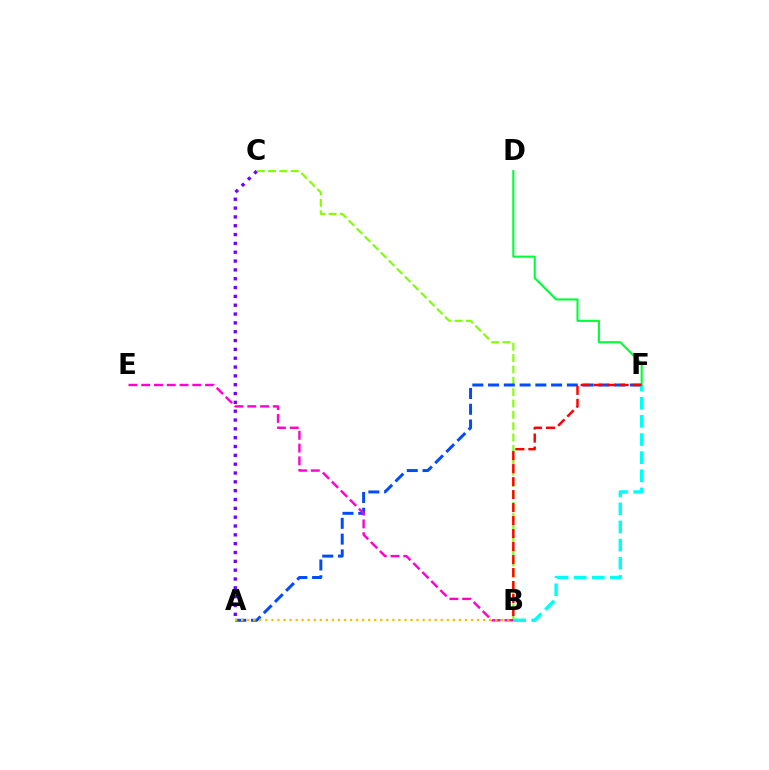{('B', 'C'): [{'color': '#84ff00', 'line_style': 'dashed', 'thickness': 1.54}], ('D', 'F'): [{'color': '#00ff39', 'line_style': 'solid', 'thickness': 1.52}], ('A', 'F'): [{'color': '#004bff', 'line_style': 'dashed', 'thickness': 2.14}], ('B', 'E'): [{'color': '#ff00cf', 'line_style': 'dashed', 'thickness': 1.73}], ('A', 'B'): [{'color': '#ffbd00', 'line_style': 'dotted', 'thickness': 1.64}], ('A', 'C'): [{'color': '#7200ff', 'line_style': 'dotted', 'thickness': 2.4}], ('B', 'F'): [{'color': '#00fff6', 'line_style': 'dashed', 'thickness': 2.46}, {'color': '#ff0000', 'line_style': 'dashed', 'thickness': 1.77}]}